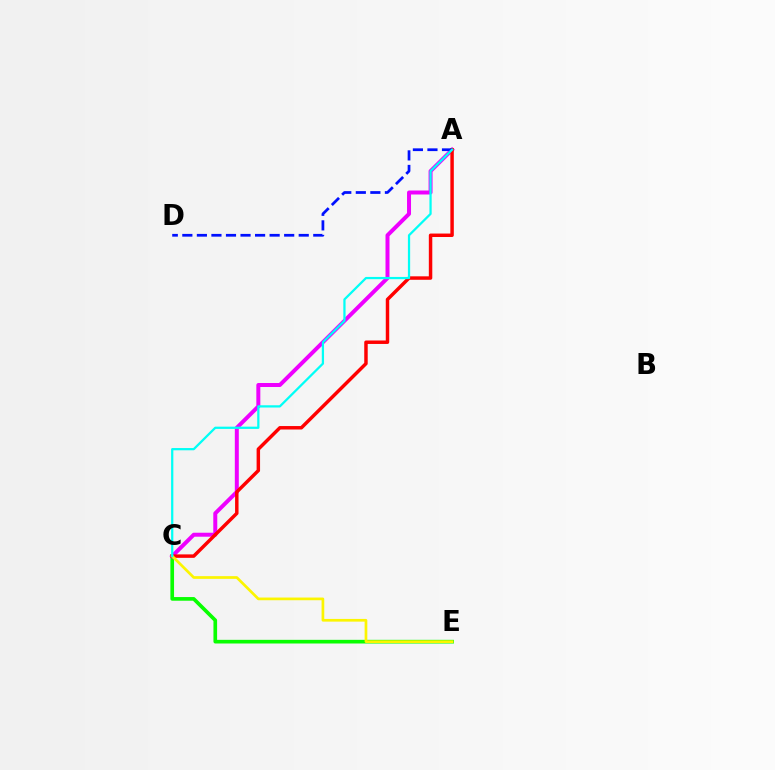{('C', 'E'): [{'color': '#08ff00', 'line_style': 'solid', 'thickness': 2.64}, {'color': '#fcf500', 'line_style': 'solid', 'thickness': 1.95}], ('A', 'C'): [{'color': '#ee00ff', 'line_style': 'solid', 'thickness': 2.87}, {'color': '#ff0000', 'line_style': 'solid', 'thickness': 2.49}, {'color': '#00fff6', 'line_style': 'solid', 'thickness': 1.62}], ('A', 'D'): [{'color': '#0010ff', 'line_style': 'dashed', 'thickness': 1.98}]}